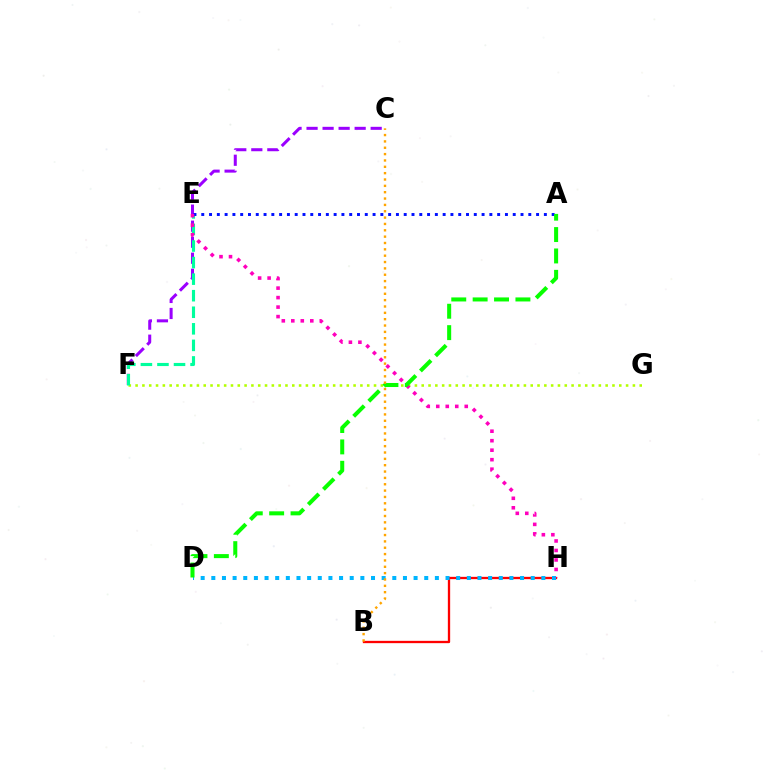{('B', 'H'): [{'color': '#ff0000', 'line_style': 'solid', 'thickness': 1.67}], ('C', 'F'): [{'color': '#9b00ff', 'line_style': 'dashed', 'thickness': 2.18}], ('D', 'H'): [{'color': '#00b5ff', 'line_style': 'dotted', 'thickness': 2.89}], ('F', 'G'): [{'color': '#b3ff00', 'line_style': 'dotted', 'thickness': 1.85}], ('E', 'F'): [{'color': '#00ff9d', 'line_style': 'dashed', 'thickness': 2.25}], ('A', 'E'): [{'color': '#0010ff', 'line_style': 'dotted', 'thickness': 2.12}], ('E', 'H'): [{'color': '#ff00bd', 'line_style': 'dotted', 'thickness': 2.58}], ('A', 'D'): [{'color': '#08ff00', 'line_style': 'dashed', 'thickness': 2.91}], ('B', 'C'): [{'color': '#ffa500', 'line_style': 'dotted', 'thickness': 1.72}]}